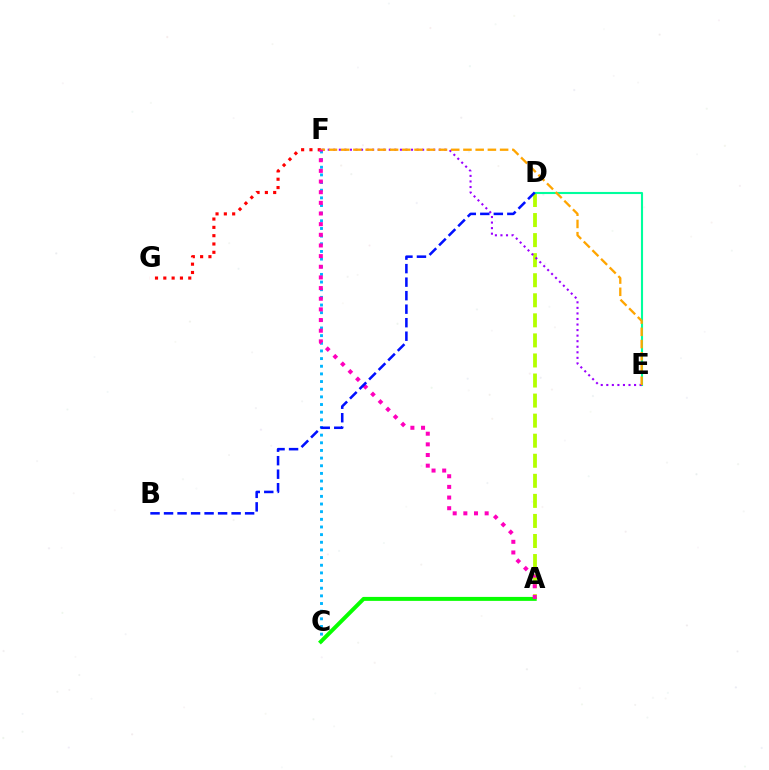{('A', 'D'): [{'color': '#b3ff00', 'line_style': 'dashed', 'thickness': 2.72}], ('D', 'E'): [{'color': '#00ff9d', 'line_style': 'solid', 'thickness': 1.52}], ('F', 'G'): [{'color': '#ff0000', 'line_style': 'dotted', 'thickness': 2.26}], ('E', 'F'): [{'color': '#9b00ff', 'line_style': 'dotted', 'thickness': 1.51}, {'color': '#ffa500', 'line_style': 'dashed', 'thickness': 1.66}], ('C', 'F'): [{'color': '#00b5ff', 'line_style': 'dotted', 'thickness': 2.08}], ('A', 'C'): [{'color': '#08ff00', 'line_style': 'solid', 'thickness': 2.85}], ('A', 'F'): [{'color': '#ff00bd', 'line_style': 'dotted', 'thickness': 2.89}], ('B', 'D'): [{'color': '#0010ff', 'line_style': 'dashed', 'thickness': 1.84}]}